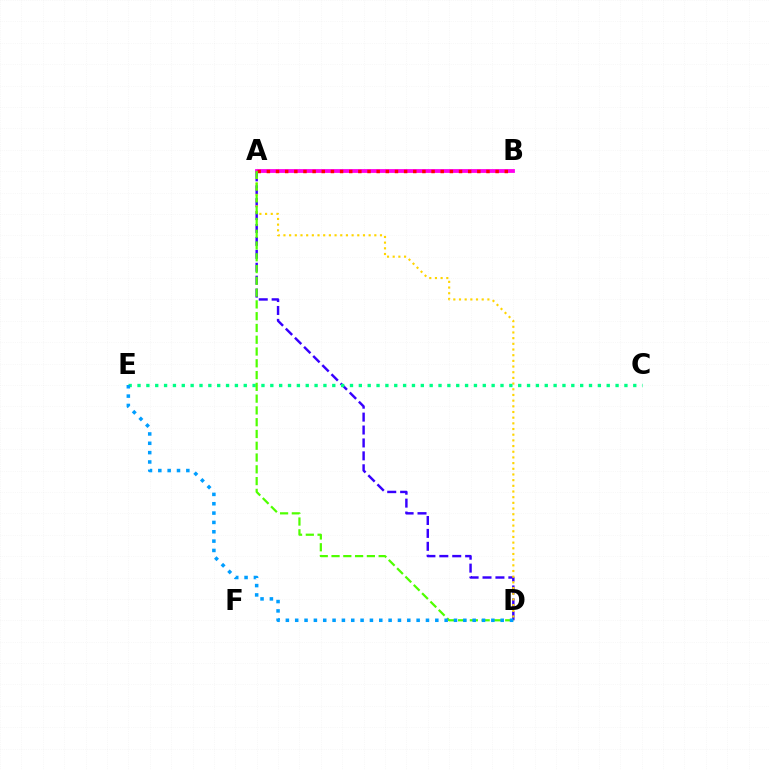{('A', 'D'): [{'color': '#3700ff', 'line_style': 'dashed', 'thickness': 1.75}, {'color': '#ffd500', 'line_style': 'dotted', 'thickness': 1.54}, {'color': '#4fff00', 'line_style': 'dashed', 'thickness': 1.6}], ('C', 'E'): [{'color': '#00ff86', 'line_style': 'dotted', 'thickness': 2.41}], ('A', 'B'): [{'color': '#ff00ed', 'line_style': 'solid', 'thickness': 2.74}, {'color': '#ff0000', 'line_style': 'dotted', 'thickness': 2.49}], ('D', 'E'): [{'color': '#009eff', 'line_style': 'dotted', 'thickness': 2.54}]}